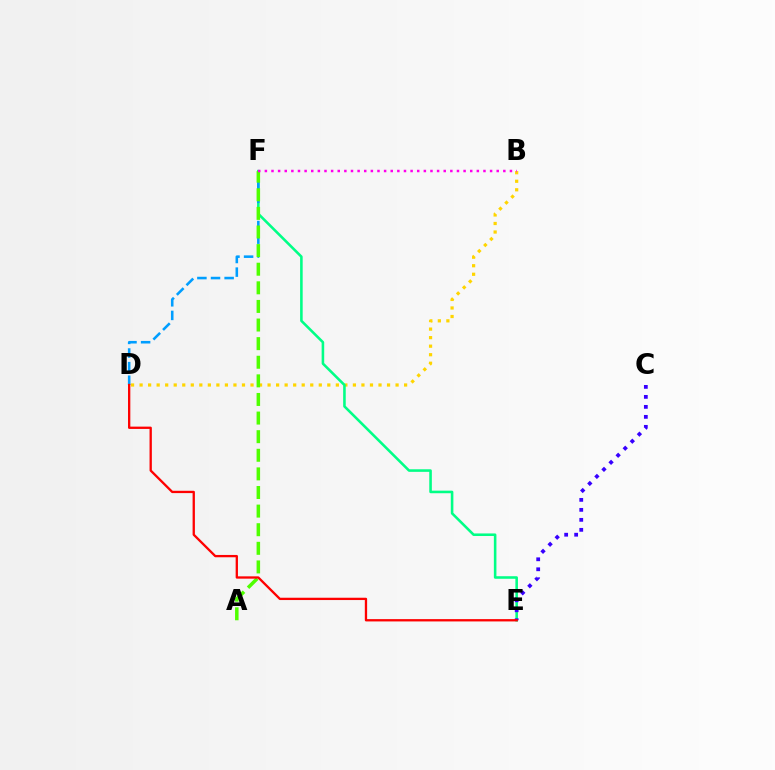{('B', 'D'): [{'color': '#ffd500', 'line_style': 'dotted', 'thickness': 2.32}], ('E', 'F'): [{'color': '#00ff86', 'line_style': 'solid', 'thickness': 1.85}], ('D', 'F'): [{'color': '#009eff', 'line_style': 'dashed', 'thickness': 1.85}], ('A', 'F'): [{'color': '#4fff00', 'line_style': 'dashed', 'thickness': 2.53}], ('B', 'F'): [{'color': '#ff00ed', 'line_style': 'dotted', 'thickness': 1.8}], ('C', 'E'): [{'color': '#3700ff', 'line_style': 'dotted', 'thickness': 2.71}], ('D', 'E'): [{'color': '#ff0000', 'line_style': 'solid', 'thickness': 1.66}]}